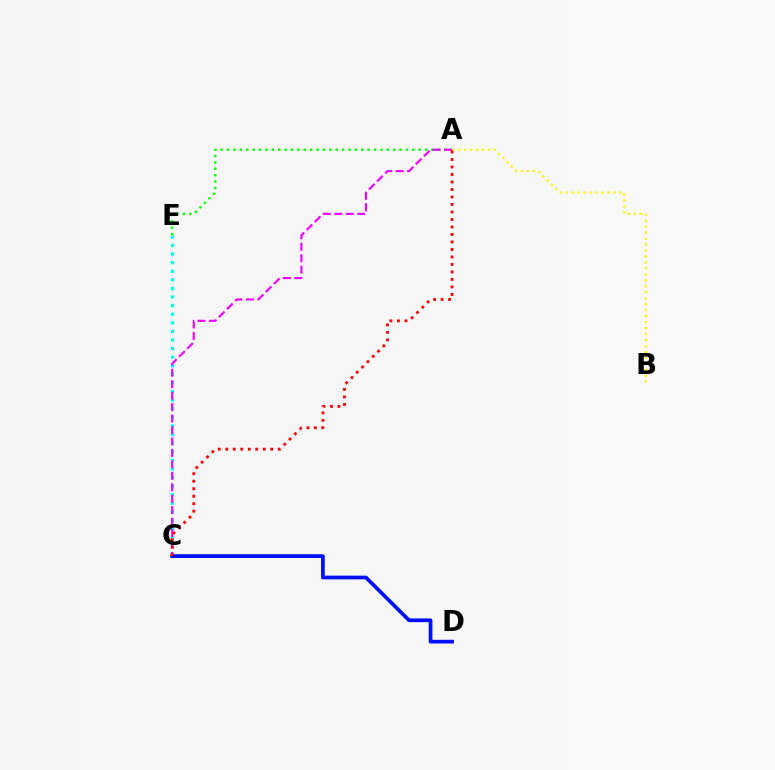{('C', 'E'): [{'color': '#00fff6', 'line_style': 'dotted', 'thickness': 2.34}], ('A', 'E'): [{'color': '#08ff00', 'line_style': 'dotted', 'thickness': 1.73}], ('A', 'C'): [{'color': '#ee00ff', 'line_style': 'dashed', 'thickness': 1.55}, {'color': '#ff0000', 'line_style': 'dotted', 'thickness': 2.04}], ('C', 'D'): [{'color': '#0010ff', 'line_style': 'solid', 'thickness': 2.69}], ('A', 'B'): [{'color': '#fcf500', 'line_style': 'dotted', 'thickness': 1.62}]}